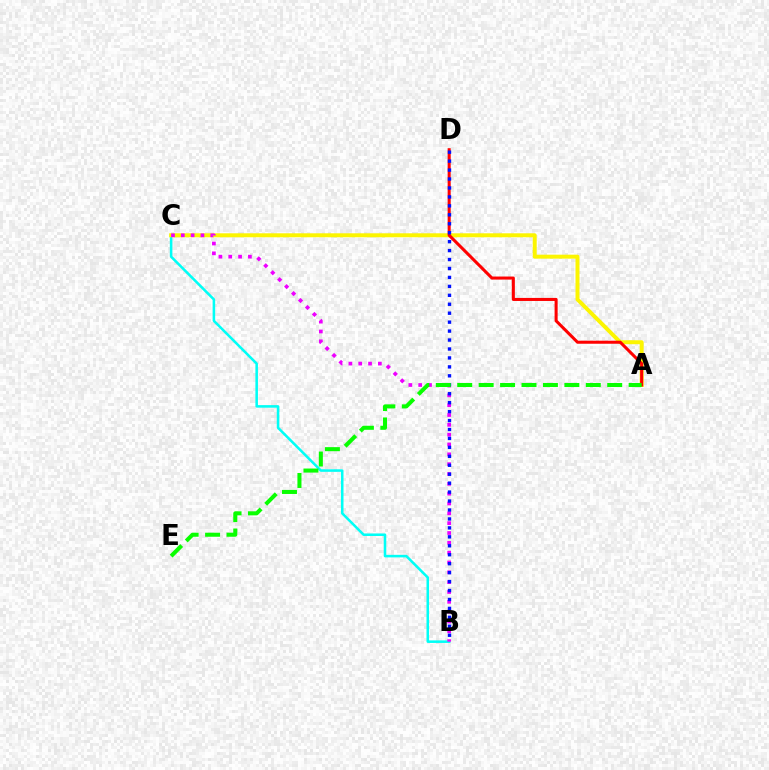{('B', 'C'): [{'color': '#00fff6', 'line_style': 'solid', 'thickness': 1.83}, {'color': '#ee00ff', 'line_style': 'dotted', 'thickness': 2.67}], ('A', 'C'): [{'color': '#fcf500', 'line_style': 'solid', 'thickness': 2.86}], ('A', 'D'): [{'color': '#ff0000', 'line_style': 'solid', 'thickness': 2.19}], ('B', 'D'): [{'color': '#0010ff', 'line_style': 'dotted', 'thickness': 2.43}], ('A', 'E'): [{'color': '#08ff00', 'line_style': 'dashed', 'thickness': 2.91}]}